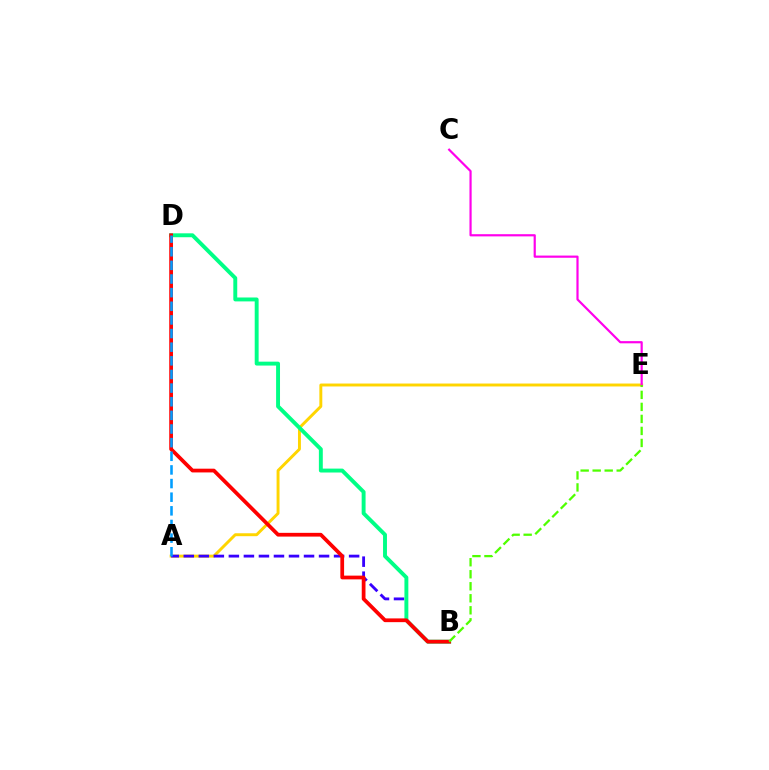{('A', 'E'): [{'color': '#ffd500', 'line_style': 'solid', 'thickness': 2.11}], ('A', 'B'): [{'color': '#3700ff', 'line_style': 'dashed', 'thickness': 2.04}], ('B', 'D'): [{'color': '#00ff86', 'line_style': 'solid', 'thickness': 2.82}, {'color': '#ff0000', 'line_style': 'solid', 'thickness': 2.7}], ('C', 'E'): [{'color': '#ff00ed', 'line_style': 'solid', 'thickness': 1.58}], ('B', 'E'): [{'color': '#4fff00', 'line_style': 'dashed', 'thickness': 1.63}], ('A', 'D'): [{'color': '#009eff', 'line_style': 'dashed', 'thickness': 1.85}]}